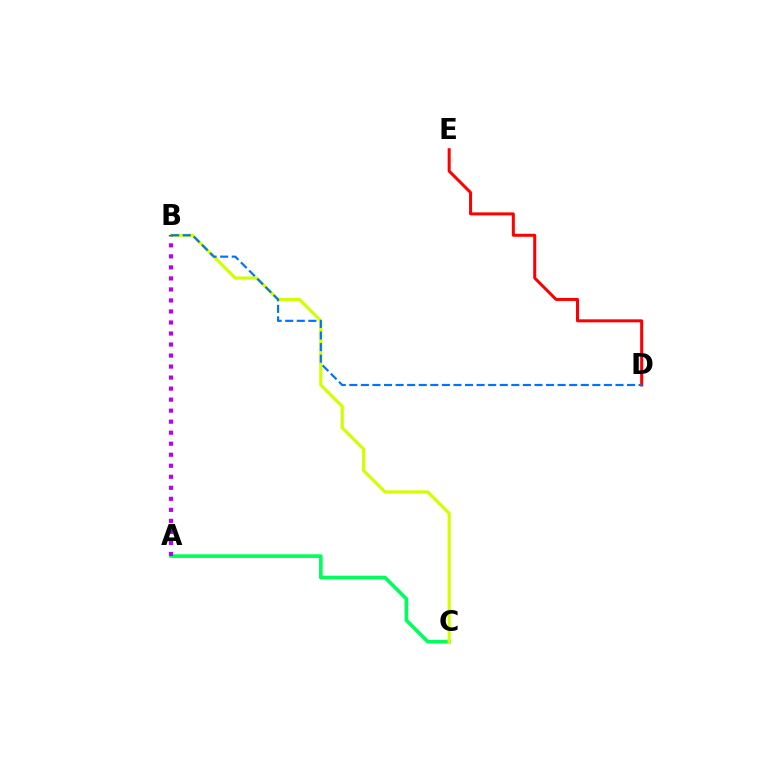{('A', 'C'): [{'color': '#00ff5c', 'line_style': 'solid', 'thickness': 2.63}], ('B', 'C'): [{'color': '#d1ff00', 'line_style': 'solid', 'thickness': 2.29}], ('A', 'B'): [{'color': '#b900ff', 'line_style': 'dotted', 'thickness': 2.99}], ('D', 'E'): [{'color': '#ff0000', 'line_style': 'solid', 'thickness': 2.17}], ('B', 'D'): [{'color': '#0074ff', 'line_style': 'dashed', 'thickness': 1.57}]}